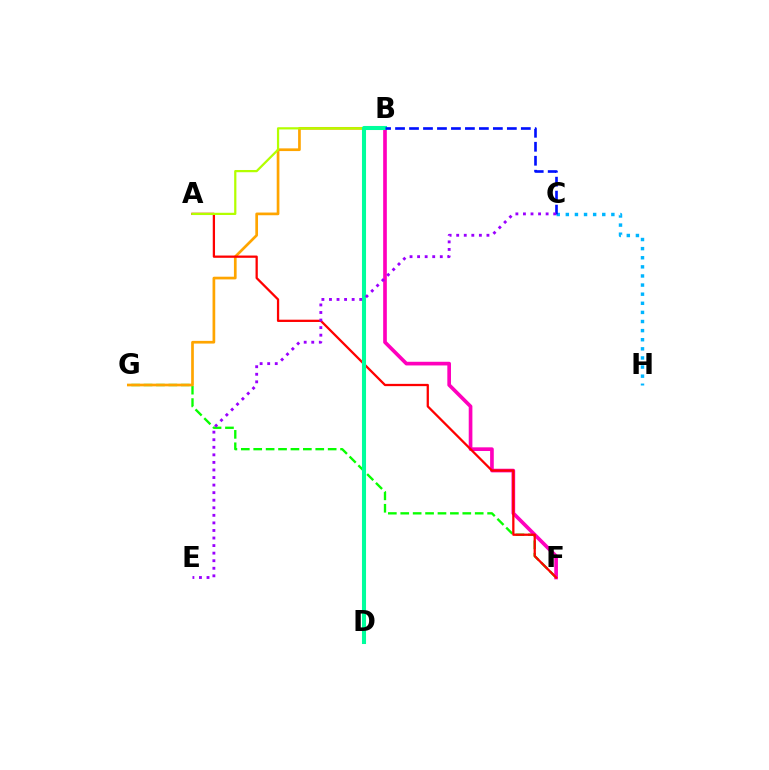{('C', 'H'): [{'color': '#00b5ff', 'line_style': 'dotted', 'thickness': 2.47}], ('F', 'G'): [{'color': '#08ff00', 'line_style': 'dashed', 'thickness': 1.69}], ('B', 'G'): [{'color': '#ffa500', 'line_style': 'solid', 'thickness': 1.94}], ('B', 'F'): [{'color': '#ff00bd', 'line_style': 'solid', 'thickness': 2.64}], ('A', 'F'): [{'color': '#ff0000', 'line_style': 'solid', 'thickness': 1.64}], ('A', 'B'): [{'color': '#b3ff00', 'line_style': 'solid', 'thickness': 1.61}], ('B', 'D'): [{'color': '#00ff9d', 'line_style': 'solid', 'thickness': 2.92}], ('B', 'C'): [{'color': '#0010ff', 'line_style': 'dashed', 'thickness': 1.9}], ('C', 'E'): [{'color': '#9b00ff', 'line_style': 'dotted', 'thickness': 2.05}]}